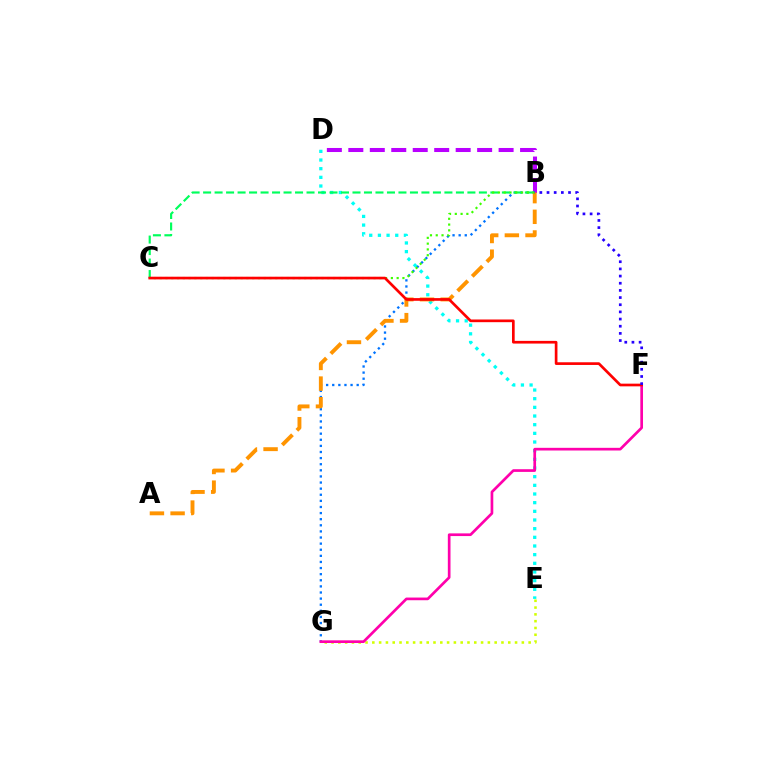{('D', 'E'): [{'color': '#00fff6', 'line_style': 'dotted', 'thickness': 2.35}], ('E', 'G'): [{'color': '#d1ff00', 'line_style': 'dotted', 'thickness': 1.85}], ('B', 'D'): [{'color': '#b900ff', 'line_style': 'dashed', 'thickness': 2.92}], ('B', 'G'): [{'color': '#0074ff', 'line_style': 'dotted', 'thickness': 1.66}], ('B', 'C'): [{'color': '#00ff5c', 'line_style': 'dashed', 'thickness': 1.56}, {'color': '#3dff00', 'line_style': 'dotted', 'thickness': 1.57}], ('A', 'B'): [{'color': '#ff9400', 'line_style': 'dashed', 'thickness': 2.81}], ('F', 'G'): [{'color': '#ff00ac', 'line_style': 'solid', 'thickness': 1.93}], ('C', 'F'): [{'color': '#ff0000', 'line_style': 'solid', 'thickness': 1.93}], ('B', 'F'): [{'color': '#2500ff', 'line_style': 'dotted', 'thickness': 1.95}]}